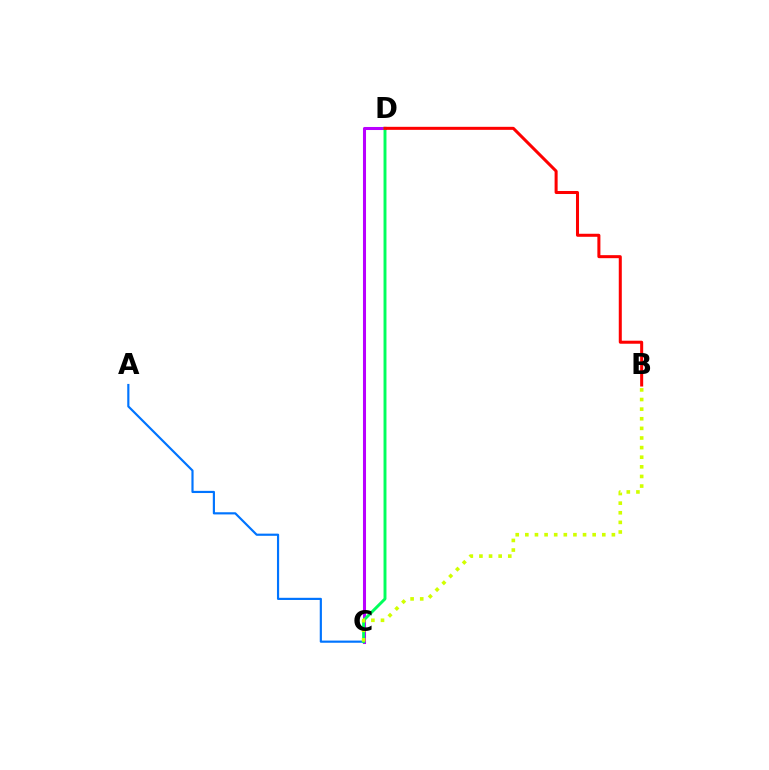{('C', 'D'): [{'color': '#b900ff', 'line_style': 'solid', 'thickness': 2.2}, {'color': '#00ff5c', 'line_style': 'solid', 'thickness': 2.11}], ('A', 'C'): [{'color': '#0074ff', 'line_style': 'solid', 'thickness': 1.56}], ('B', 'C'): [{'color': '#d1ff00', 'line_style': 'dotted', 'thickness': 2.61}], ('B', 'D'): [{'color': '#ff0000', 'line_style': 'solid', 'thickness': 2.18}]}